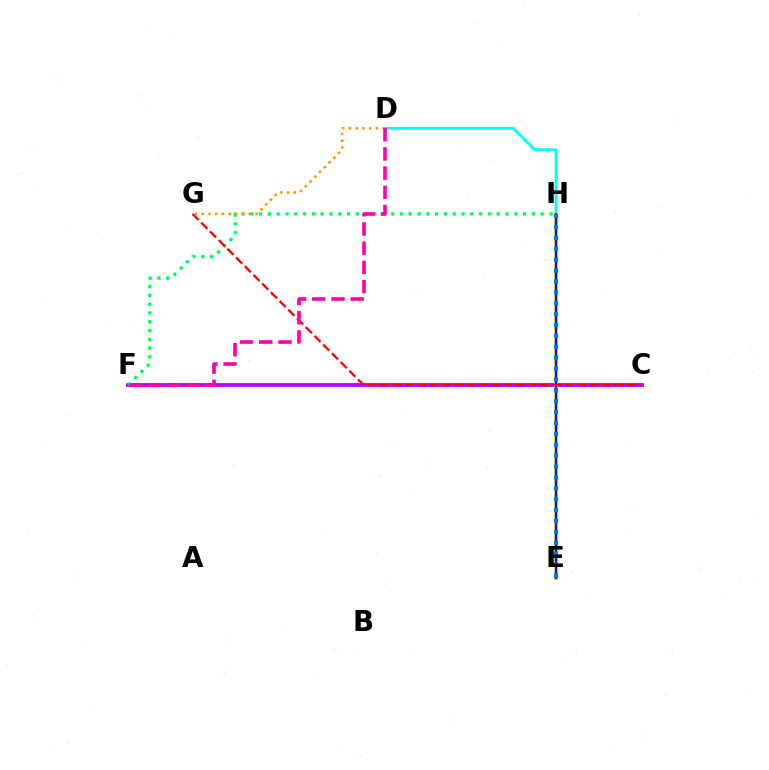{('C', 'F'): [{'color': '#b900ff', 'line_style': 'solid', 'thickness': 2.72}], ('D', 'H'): [{'color': '#00fff6', 'line_style': 'solid', 'thickness': 2.06}], ('F', 'H'): [{'color': '#00ff5c', 'line_style': 'dotted', 'thickness': 2.39}], ('E', 'H'): [{'color': '#3dff00', 'line_style': 'dashed', 'thickness': 2.42}, {'color': '#d1ff00', 'line_style': 'solid', 'thickness': 2.78}, {'color': '#2500ff', 'line_style': 'solid', 'thickness': 1.64}, {'color': '#0074ff', 'line_style': 'dotted', 'thickness': 2.96}], ('D', 'G'): [{'color': '#ff9400', 'line_style': 'dotted', 'thickness': 1.83}], ('C', 'G'): [{'color': '#ff0000', 'line_style': 'dashed', 'thickness': 1.67}], ('D', 'F'): [{'color': '#ff00ac', 'line_style': 'dashed', 'thickness': 2.61}]}